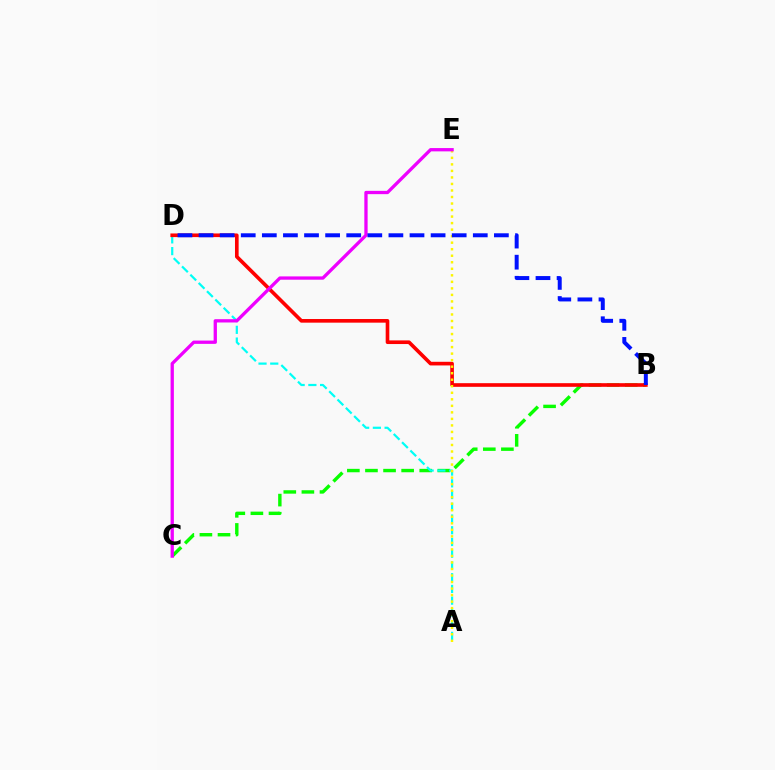{('B', 'C'): [{'color': '#08ff00', 'line_style': 'dashed', 'thickness': 2.46}], ('A', 'D'): [{'color': '#00fff6', 'line_style': 'dashed', 'thickness': 1.59}], ('B', 'D'): [{'color': '#ff0000', 'line_style': 'solid', 'thickness': 2.62}, {'color': '#0010ff', 'line_style': 'dashed', 'thickness': 2.87}], ('A', 'E'): [{'color': '#fcf500', 'line_style': 'dotted', 'thickness': 1.77}], ('C', 'E'): [{'color': '#ee00ff', 'line_style': 'solid', 'thickness': 2.37}]}